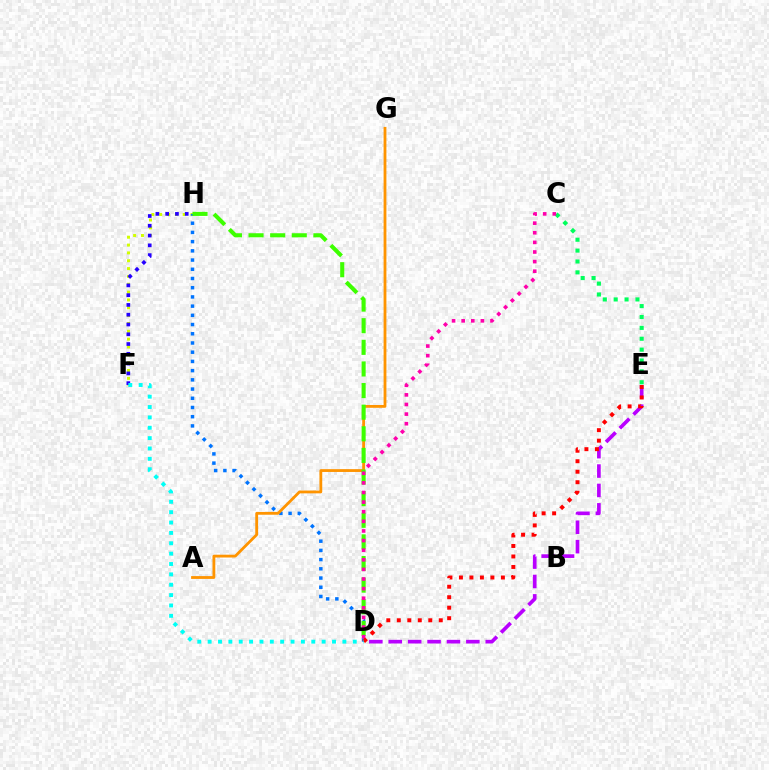{('C', 'E'): [{'color': '#00ff5c', 'line_style': 'dotted', 'thickness': 2.96}], ('F', 'H'): [{'color': '#d1ff00', 'line_style': 'dotted', 'thickness': 2.13}, {'color': '#2500ff', 'line_style': 'dotted', 'thickness': 2.66}], ('D', 'E'): [{'color': '#b900ff', 'line_style': 'dashed', 'thickness': 2.64}, {'color': '#ff0000', 'line_style': 'dotted', 'thickness': 2.85}], ('D', 'H'): [{'color': '#0074ff', 'line_style': 'dotted', 'thickness': 2.5}, {'color': '#3dff00', 'line_style': 'dashed', 'thickness': 2.94}], ('A', 'G'): [{'color': '#ff9400', 'line_style': 'solid', 'thickness': 2.02}], ('C', 'D'): [{'color': '#ff00ac', 'line_style': 'dotted', 'thickness': 2.61}], ('D', 'F'): [{'color': '#00fff6', 'line_style': 'dotted', 'thickness': 2.82}]}